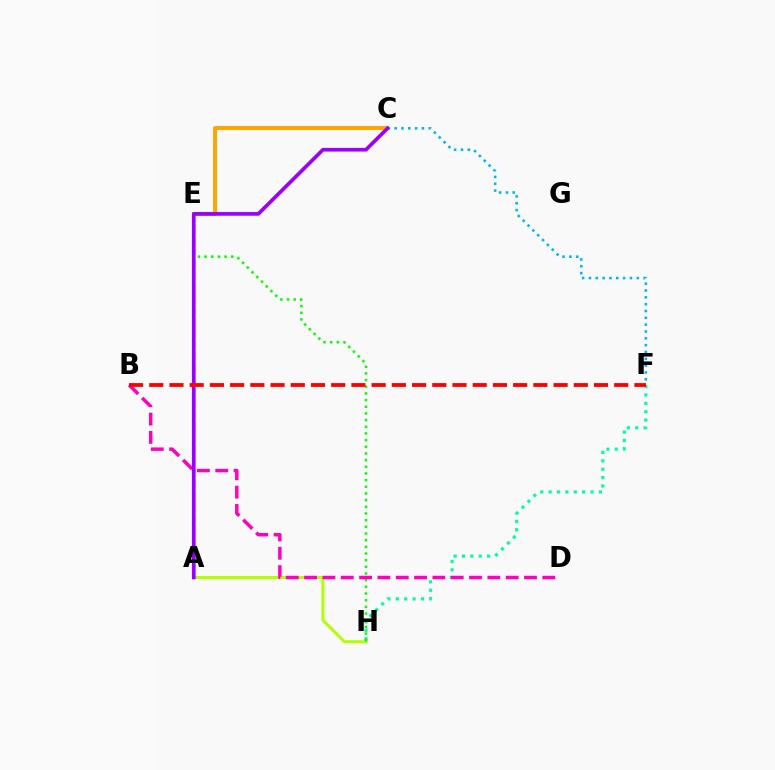{('A', 'H'): [{'color': '#b3ff00', 'line_style': 'solid', 'thickness': 2.12}], ('C', 'E'): [{'color': '#ffa500', 'line_style': 'solid', 'thickness': 2.81}], ('A', 'E'): [{'color': '#0010ff', 'line_style': 'dashed', 'thickness': 1.57}], ('F', 'H'): [{'color': '#00ff9d', 'line_style': 'dotted', 'thickness': 2.28}], ('E', 'H'): [{'color': '#08ff00', 'line_style': 'dotted', 'thickness': 1.81}], ('B', 'D'): [{'color': '#ff00bd', 'line_style': 'dashed', 'thickness': 2.49}], ('C', 'F'): [{'color': '#00b5ff', 'line_style': 'dotted', 'thickness': 1.86}], ('A', 'C'): [{'color': '#9b00ff', 'line_style': 'solid', 'thickness': 2.65}], ('B', 'F'): [{'color': '#ff0000', 'line_style': 'dashed', 'thickness': 2.75}]}